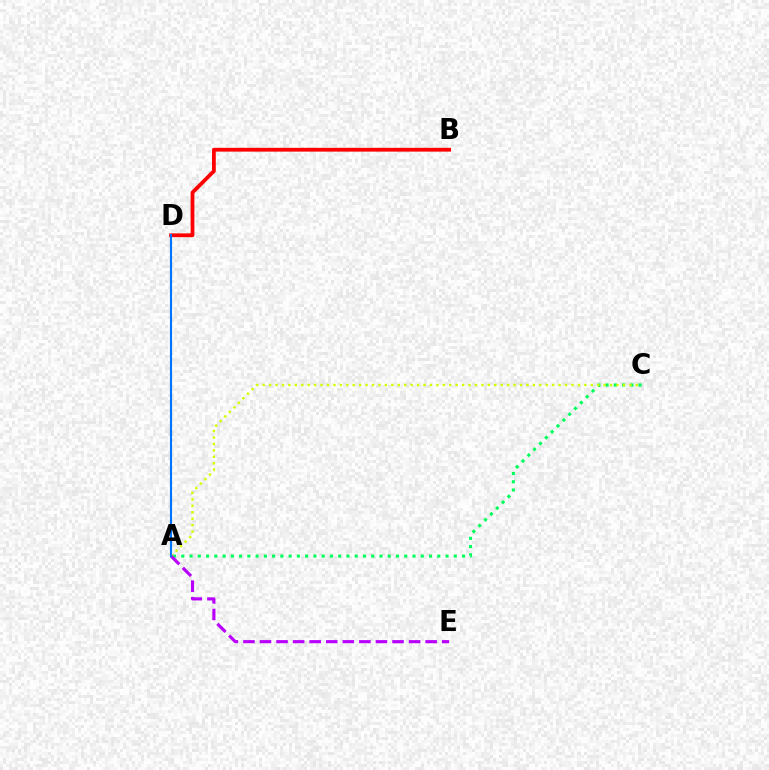{('A', 'C'): [{'color': '#00ff5c', 'line_style': 'dotted', 'thickness': 2.24}, {'color': '#d1ff00', 'line_style': 'dotted', 'thickness': 1.75}], ('A', 'E'): [{'color': '#b900ff', 'line_style': 'dashed', 'thickness': 2.25}], ('B', 'D'): [{'color': '#ff0000', 'line_style': 'solid', 'thickness': 2.73}], ('A', 'D'): [{'color': '#0074ff', 'line_style': 'solid', 'thickness': 1.54}]}